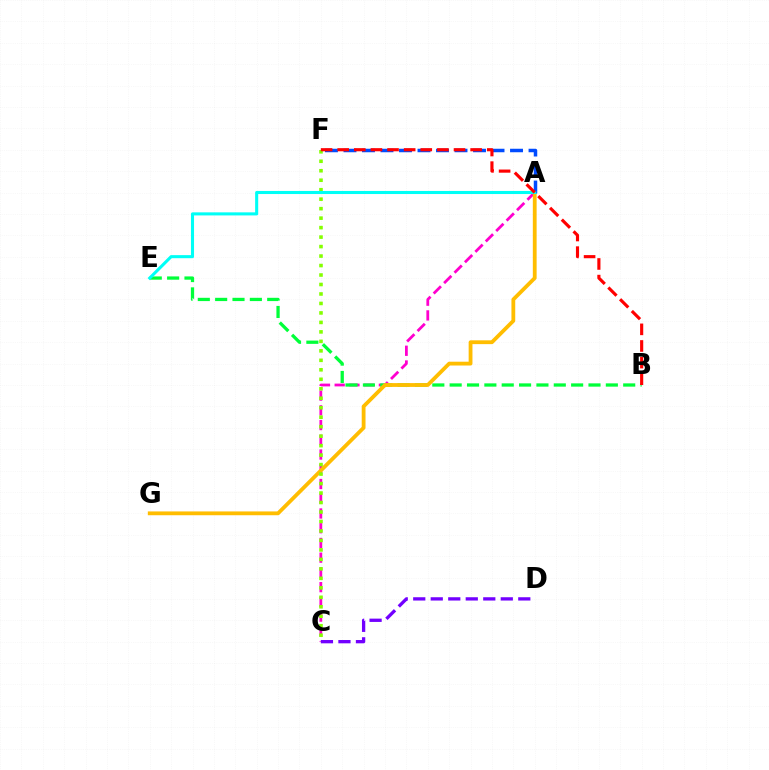{('A', 'C'): [{'color': '#ff00cf', 'line_style': 'dashed', 'thickness': 2.0}], ('B', 'E'): [{'color': '#00ff39', 'line_style': 'dashed', 'thickness': 2.36}], ('A', 'G'): [{'color': '#ffbd00', 'line_style': 'solid', 'thickness': 2.74}], ('C', 'F'): [{'color': '#84ff00', 'line_style': 'dotted', 'thickness': 2.58}], ('A', 'F'): [{'color': '#004bff', 'line_style': 'dashed', 'thickness': 2.51}], ('A', 'E'): [{'color': '#00fff6', 'line_style': 'solid', 'thickness': 2.21}], ('C', 'D'): [{'color': '#7200ff', 'line_style': 'dashed', 'thickness': 2.38}], ('B', 'F'): [{'color': '#ff0000', 'line_style': 'dashed', 'thickness': 2.26}]}